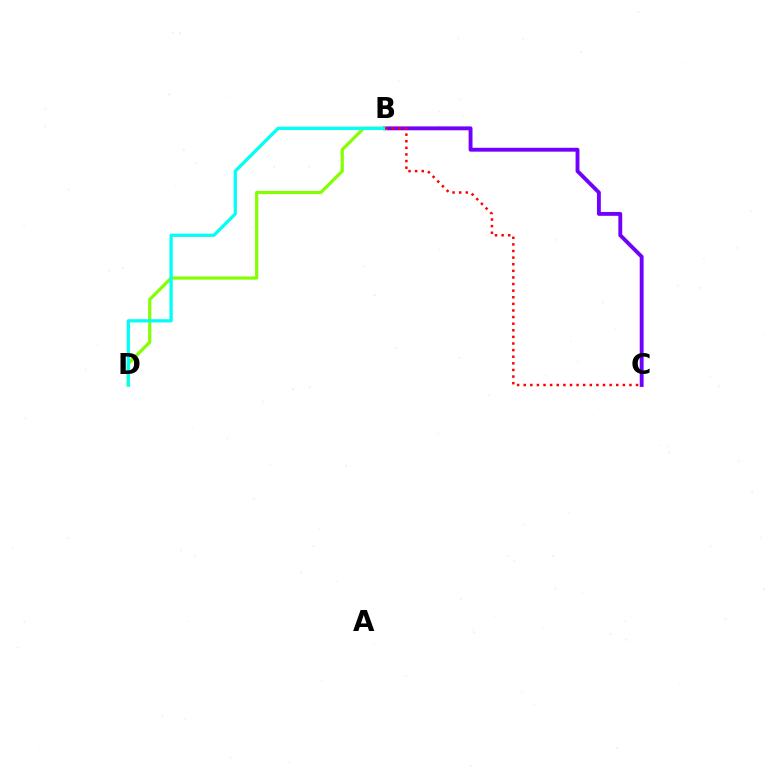{('B', 'C'): [{'color': '#7200ff', 'line_style': 'solid', 'thickness': 2.79}, {'color': '#ff0000', 'line_style': 'dotted', 'thickness': 1.8}], ('B', 'D'): [{'color': '#84ff00', 'line_style': 'solid', 'thickness': 2.31}, {'color': '#00fff6', 'line_style': 'solid', 'thickness': 2.35}]}